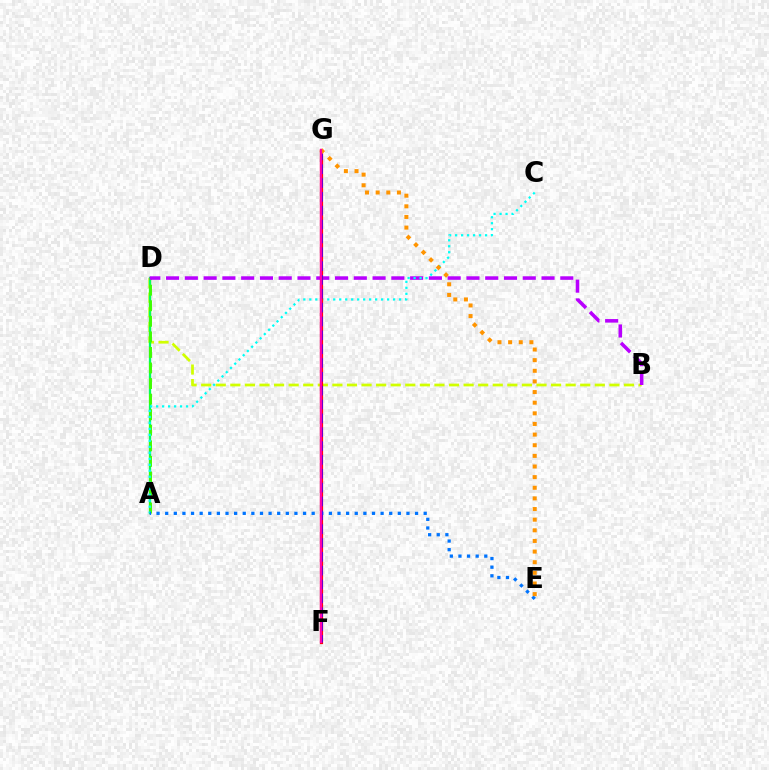{('B', 'D'): [{'color': '#d1ff00', 'line_style': 'dashed', 'thickness': 1.98}, {'color': '#b900ff', 'line_style': 'dashed', 'thickness': 2.55}], ('A', 'D'): [{'color': '#00ff5c', 'line_style': 'solid', 'thickness': 1.65}, {'color': '#3dff00', 'line_style': 'dashed', 'thickness': 2.11}], ('A', 'C'): [{'color': '#00fff6', 'line_style': 'dotted', 'thickness': 1.63}], ('F', 'G'): [{'color': '#ff0000', 'line_style': 'solid', 'thickness': 2.31}, {'color': '#2500ff', 'line_style': 'dashed', 'thickness': 1.88}, {'color': '#ff00ac', 'line_style': 'solid', 'thickness': 1.64}], ('A', 'E'): [{'color': '#0074ff', 'line_style': 'dotted', 'thickness': 2.34}], ('E', 'G'): [{'color': '#ff9400', 'line_style': 'dotted', 'thickness': 2.89}]}